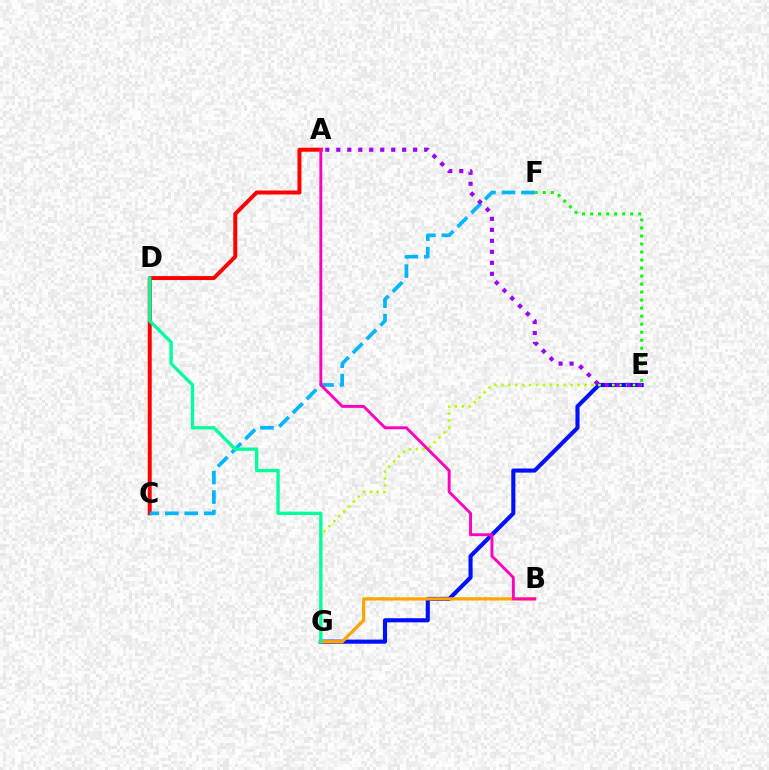{('A', 'C'): [{'color': '#ff0000', 'line_style': 'solid', 'thickness': 2.86}], ('E', 'G'): [{'color': '#0010ff', 'line_style': 'solid', 'thickness': 2.96}, {'color': '#b3ff00', 'line_style': 'dotted', 'thickness': 1.88}], ('E', 'F'): [{'color': '#08ff00', 'line_style': 'dotted', 'thickness': 2.18}], ('C', 'F'): [{'color': '#00b5ff', 'line_style': 'dashed', 'thickness': 2.64}], ('A', 'E'): [{'color': '#9b00ff', 'line_style': 'dotted', 'thickness': 2.98}], ('B', 'G'): [{'color': '#ffa500', 'line_style': 'solid', 'thickness': 2.35}], ('A', 'B'): [{'color': '#ff00bd', 'line_style': 'solid', 'thickness': 2.09}], ('D', 'G'): [{'color': '#00ff9d', 'line_style': 'solid', 'thickness': 2.39}]}